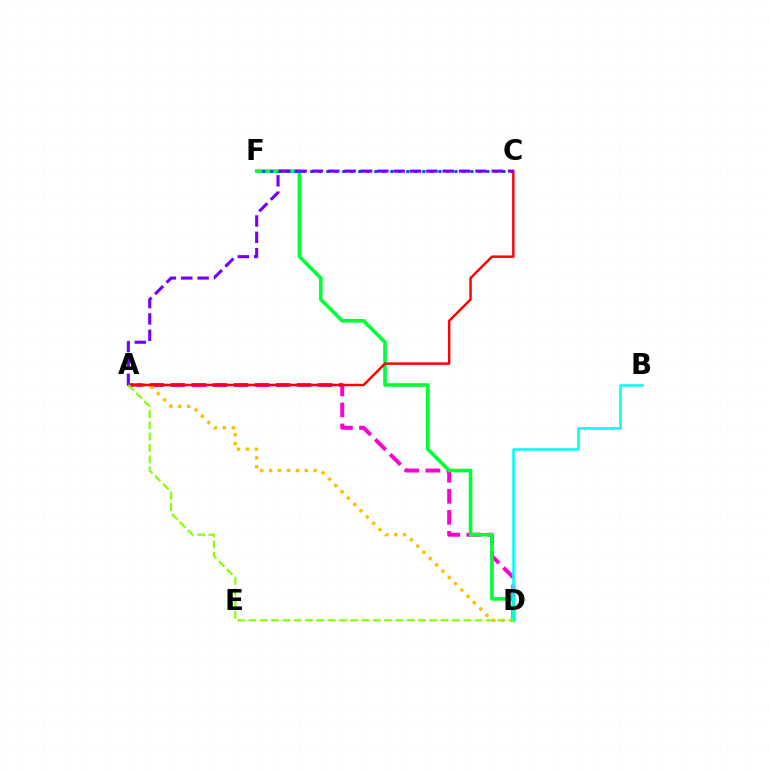{('A', 'D'): [{'color': '#ff00cf', 'line_style': 'dashed', 'thickness': 2.86}, {'color': '#ffbd00', 'line_style': 'dotted', 'thickness': 2.42}, {'color': '#84ff00', 'line_style': 'dashed', 'thickness': 1.54}], ('D', 'F'): [{'color': '#00ff39', 'line_style': 'solid', 'thickness': 2.61}], ('B', 'D'): [{'color': '#00fff6', 'line_style': 'solid', 'thickness': 1.86}], ('C', 'F'): [{'color': '#004bff', 'line_style': 'dotted', 'thickness': 2.18}], ('A', 'C'): [{'color': '#ff0000', 'line_style': 'solid', 'thickness': 1.76}, {'color': '#7200ff', 'line_style': 'dashed', 'thickness': 2.22}]}